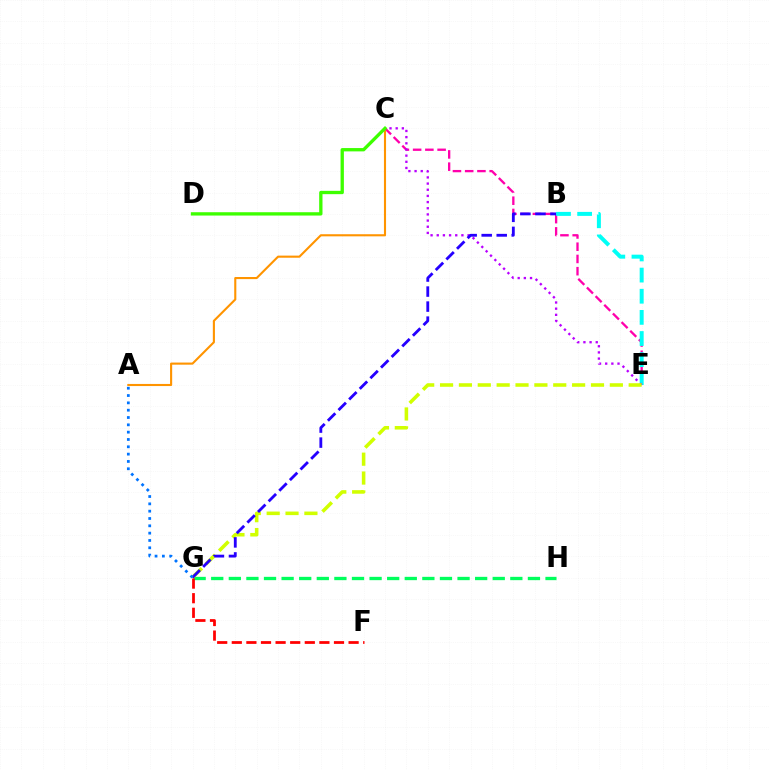{('C', 'E'): [{'color': '#ff00ac', 'line_style': 'dashed', 'thickness': 1.66}, {'color': '#b900ff', 'line_style': 'dotted', 'thickness': 1.68}], ('G', 'H'): [{'color': '#00ff5c', 'line_style': 'dashed', 'thickness': 2.39}], ('A', 'C'): [{'color': '#ff9400', 'line_style': 'solid', 'thickness': 1.52}], ('B', 'E'): [{'color': '#00fff6', 'line_style': 'dashed', 'thickness': 2.87}], ('E', 'G'): [{'color': '#d1ff00', 'line_style': 'dashed', 'thickness': 2.56}], ('B', 'G'): [{'color': '#2500ff', 'line_style': 'dashed', 'thickness': 2.04}], ('A', 'G'): [{'color': '#0074ff', 'line_style': 'dotted', 'thickness': 1.99}], ('C', 'D'): [{'color': '#3dff00', 'line_style': 'solid', 'thickness': 2.39}], ('F', 'G'): [{'color': '#ff0000', 'line_style': 'dashed', 'thickness': 1.98}]}